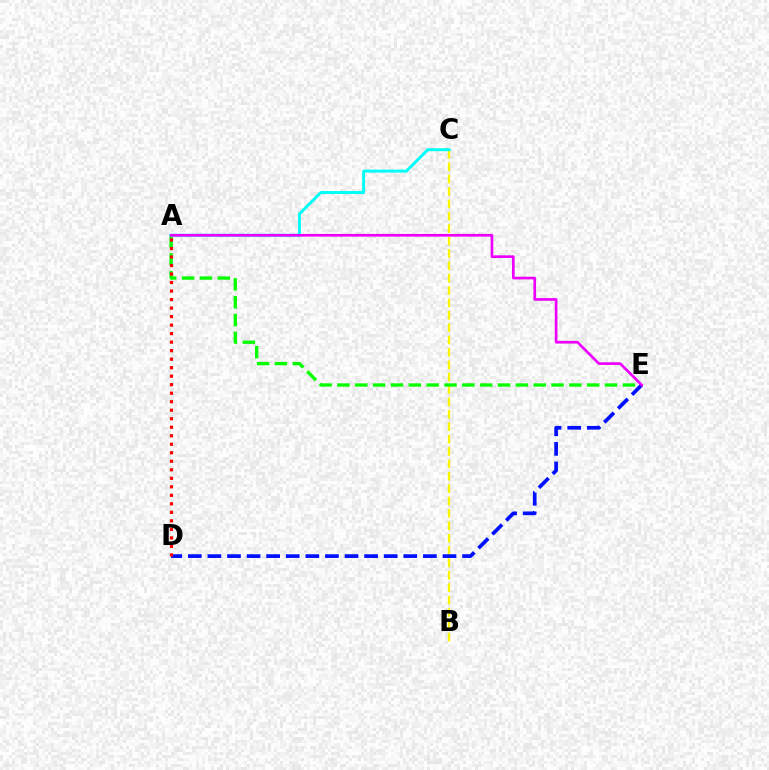{('B', 'C'): [{'color': '#fcf500', 'line_style': 'dashed', 'thickness': 1.68}], ('A', 'E'): [{'color': '#08ff00', 'line_style': 'dashed', 'thickness': 2.42}, {'color': '#ee00ff', 'line_style': 'solid', 'thickness': 1.93}], ('A', 'C'): [{'color': '#00fff6', 'line_style': 'solid', 'thickness': 2.13}], ('D', 'E'): [{'color': '#0010ff', 'line_style': 'dashed', 'thickness': 2.66}], ('A', 'D'): [{'color': '#ff0000', 'line_style': 'dotted', 'thickness': 2.31}]}